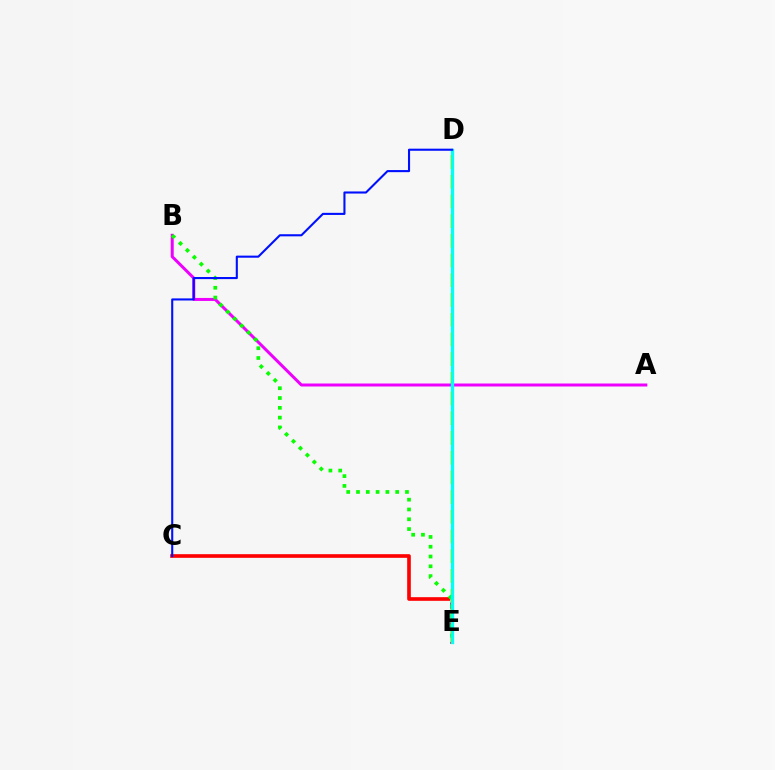{('C', 'E'): [{'color': '#ff0000', 'line_style': 'solid', 'thickness': 2.63}], ('D', 'E'): [{'color': '#fcf500', 'line_style': 'dashed', 'thickness': 2.68}, {'color': '#00fff6', 'line_style': 'solid', 'thickness': 2.39}], ('A', 'B'): [{'color': '#ee00ff', 'line_style': 'solid', 'thickness': 2.15}], ('B', 'E'): [{'color': '#08ff00', 'line_style': 'dotted', 'thickness': 2.66}], ('C', 'D'): [{'color': '#0010ff', 'line_style': 'solid', 'thickness': 1.51}]}